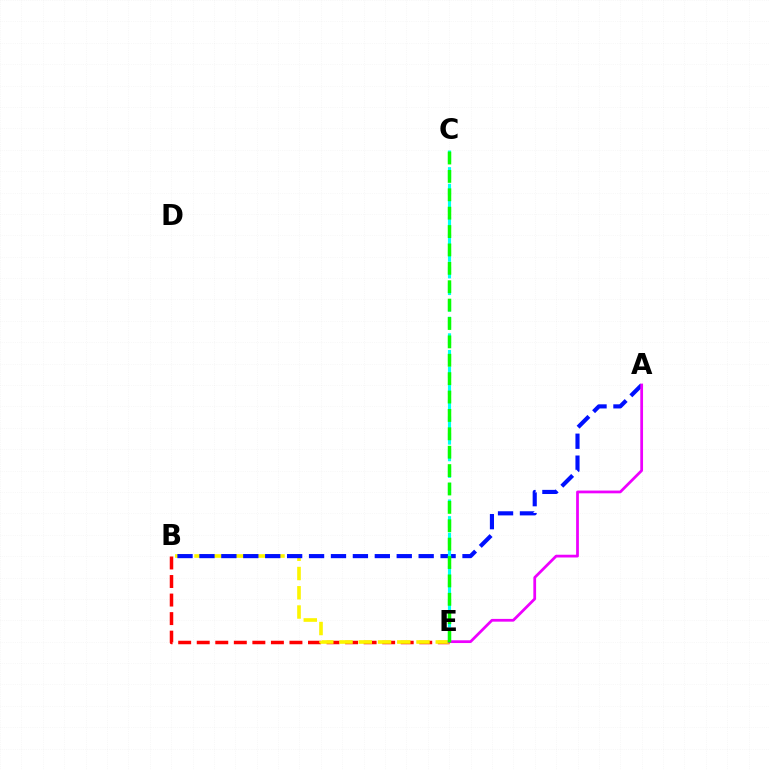{('B', 'E'): [{'color': '#ff0000', 'line_style': 'dashed', 'thickness': 2.52}, {'color': '#fcf500', 'line_style': 'dashed', 'thickness': 2.62}], ('A', 'B'): [{'color': '#0010ff', 'line_style': 'dashed', 'thickness': 2.98}], ('C', 'E'): [{'color': '#00fff6', 'line_style': 'dashed', 'thickness': 2.26}, {'color': '#08ff00', 'line_style': 'dashed', 'thickness': 2.5}], ('A', 'E'): [{'color': '#ee00ff', 'line_style': 'solid', 'thickness': 1.98}]}